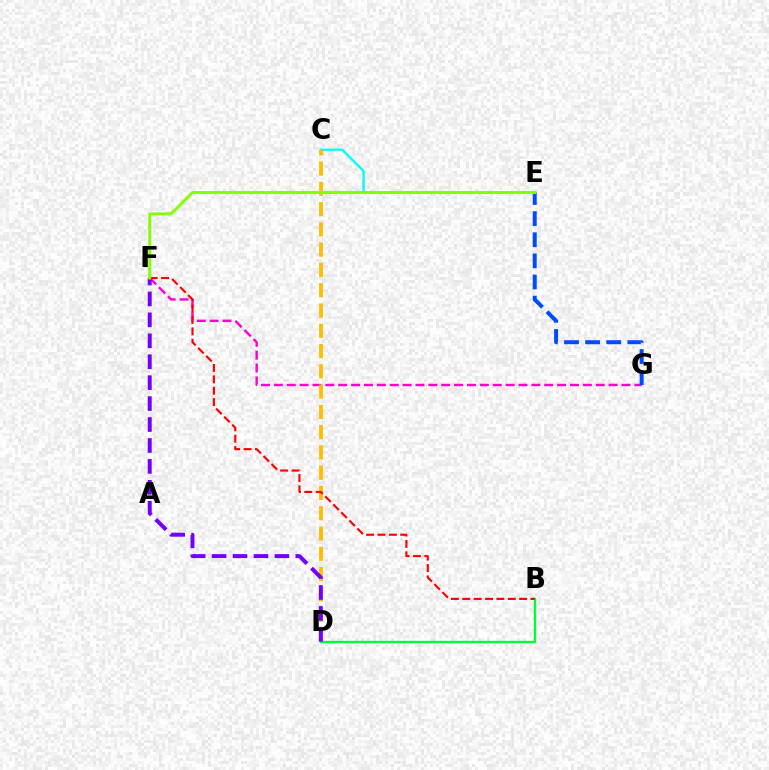{('C', 'E'): [{'color': '#00fff6', 'line_style': 'solid', 'thickness': 1.67}], ('B', 'D'): [{'color': '#00ff39', 'line_style': 'solid', 'thickness': 1.69}], ('F', 'G'): [{'color': '#ff00cf', 'line_style': 'dashed', 'thickness': 1.75}], ('C', 'D'): [{'color': '#ffbd00', 'line_style': 'dashed', 'thickness': 2.75}], ('D', 'F'): [{'color': '#7200ff', 'line_style': 'dashed', 'thickness': 2.84}], ('E', 'G'): [{'color': '#004bff', 'line_style': 'dashed', 'thickness': 2.87}], ('B', 'F'): [{'color': '#ff0000', 'line_style': 'dashed', 'thickness': 1.54}], ('E', 'F'): [{'color': '#84ff00', 'line_style': 'solid', 'thickness': 2.1}]}